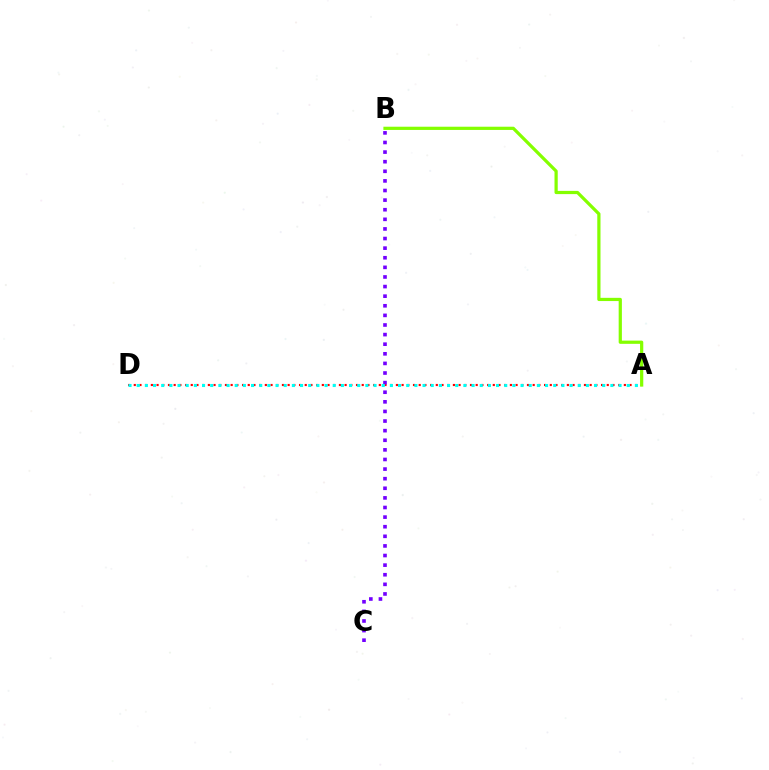{('A', 'D'): [{'color': '#ff0000', 'line_style': 'dotted', 'thickness': 1.55}, {'color': '#00fff6', 'line_style': 'dotted', 'thickness': 2.22}], ('B', 'C'): [{'color': '#7200ff', 'line_style': 'dotted', 'thickness': 2.61}], ('A', 'B'): [{'color': '#84ff00', 'line_style': 'solid', 'thickness': 2.32}]}